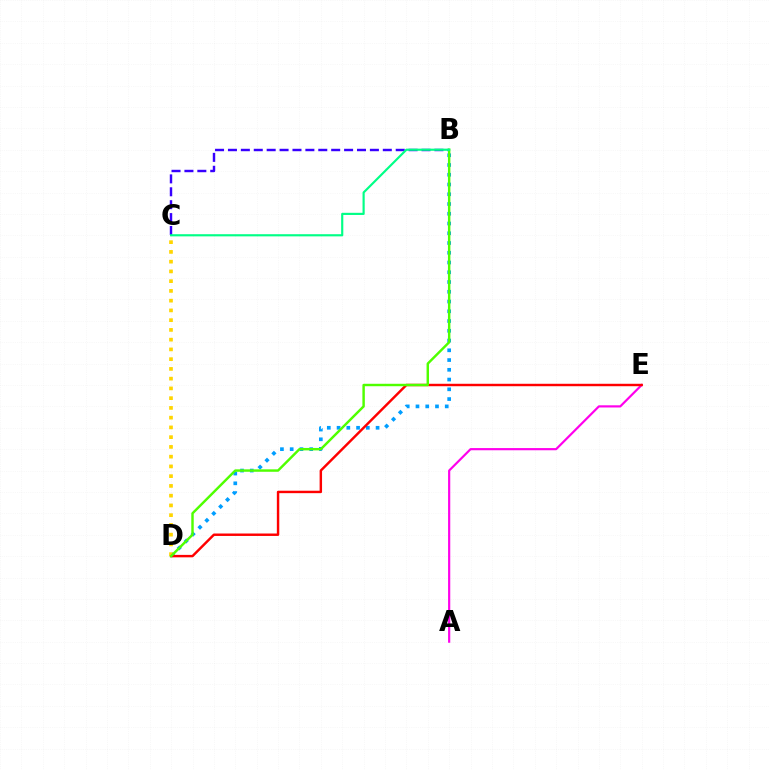{('A', 'E'): [{'color': '#ff00ed', 'line_style': 'solid', 'thickness': 1.57}], ('B', 'D'): [{'color': '#009eff', 'line_style': 'dotted', 'thickness': 2.65}, {'color': '#4fff00', 'line_style': 'solid', 'thickness': 1.76}], ('D', 'E'): [{'color': '#ff0000', 'line_style': 'solid', 'thickness': 1.76}], ('C', 'D'): [{'color': '#ffd500', 'line_style': 'dotted', 'thickness': 2.65}], ('B', 'C'): [{'color': '#3700ff', 'line_style': 'dashed', 'thickness': 1.75}, {'color': '#00ff86', 'line_style': 'solid', 'thickness': 1.56}]}